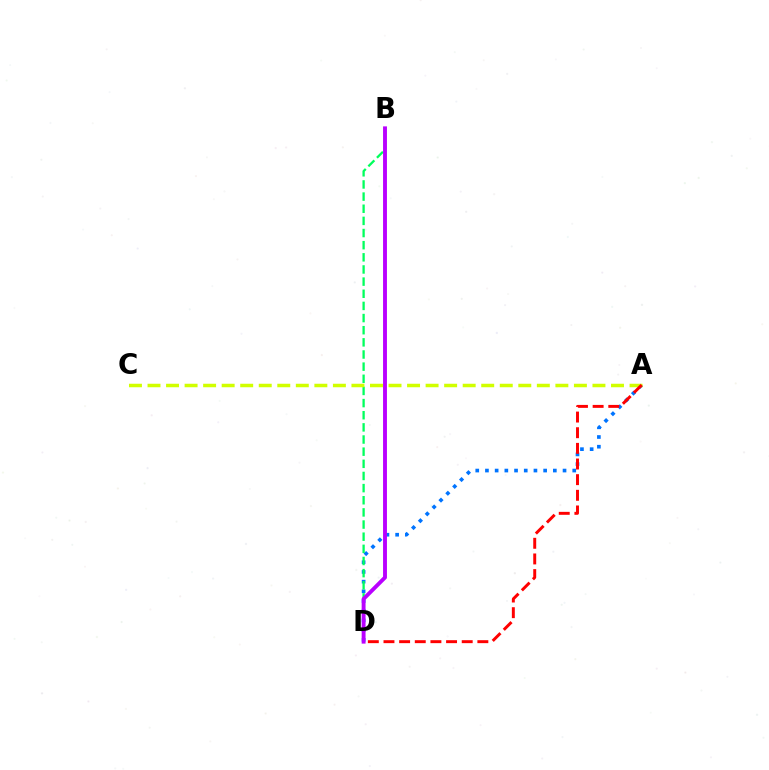{('A', 'D'): [{'color': '#0074ff', 'line_style': 'dotted', 'thickness': 2.64}, {'color': '#ff0000', 'line_style': 'dashed', 'thickness': 2.13}], ('B', 'D'): [{'color': '#00ff5c', 'line_style': 'dashed', 'thickness': 1.65}, {'color': '#b900ff', 'line_style': 'solid', 'thickness': 2.8}], ('A', 'C'): [{'color': '#d1ff00', 'line_style': 'dashed', 'thickness': 2.52}]}